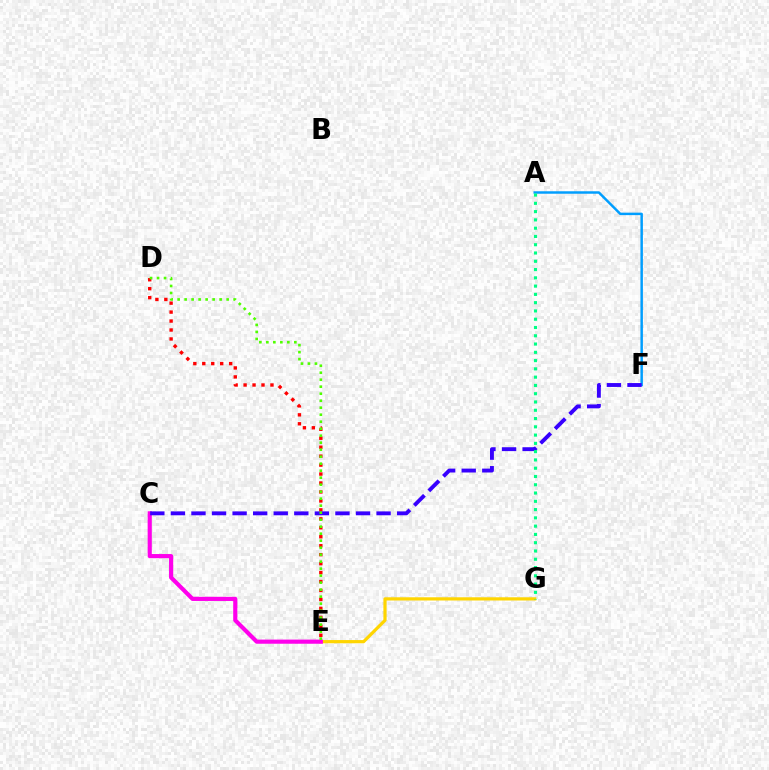{('A', 'F'): [{'color': '#009eff', 'line_style': 'solid', 'thickness': 1.78}], ('E', 'G'): [{'color': '#ffd500', 'line_style': 'solid', 'thickness': 2.31}], ('D', 'E'): [{'color': '#ff0000', 'line_style': 'dotted', 'thickness': 2.43}, {'color': '#4fff00', 'line_style': 'dotted', 'thickness': 1.9}], ('C', 'E'): [{'color': '#ff00ed', 'line_style': 'solid', 'thickness': 2.99}], ('C', 'F'): [{'color': '#3700ff', 'line_style': 'dashed', 'thickness': 2.79}], ('A', 'G'): [{'color': '#00ff86', 'line_style': 'dotted', 'thickness': 2.25}]}